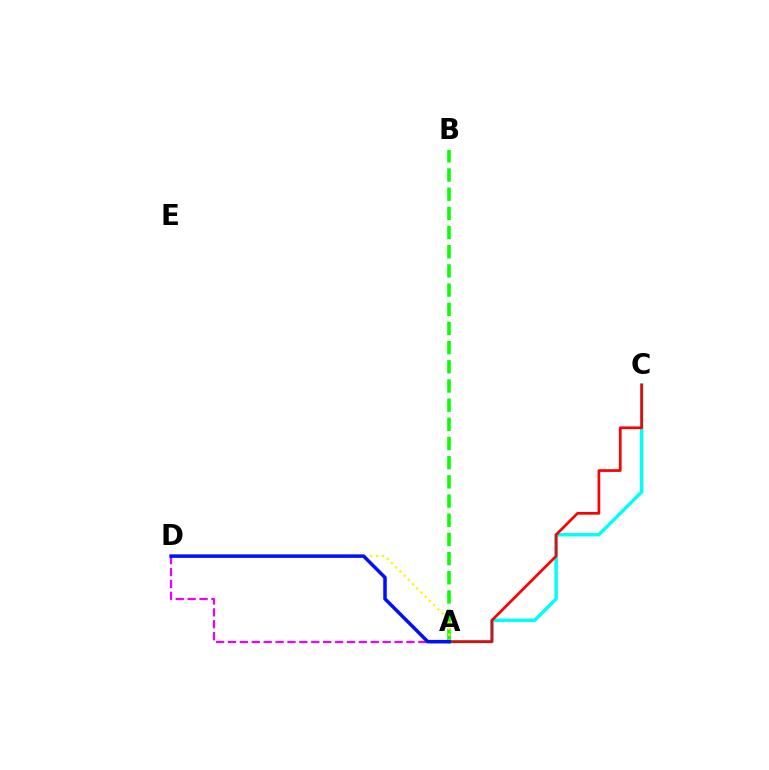{('A', 'C'): [{'color': '#00fff6', 'line_style': 'solid', 'thickness': 2.49}, {'color': '#ff0000', 'line_style': 'solid', 'thickness': 1.94}], ('A', 'D'): [{'color': '#ee00ff', 'line_style': 'dashed', 'thickness': 1.62}, {'color': '#fcf500', 'line_style': 'dotted', 'thickness': 1.62}, {'color': '#0010ff', 'line_style': 'solid', 'thickness': 2.53}], ('A', 'B'): [{'color': '#08ff00', 'line_style': 'dashed', 'thickness': 2.61}]}